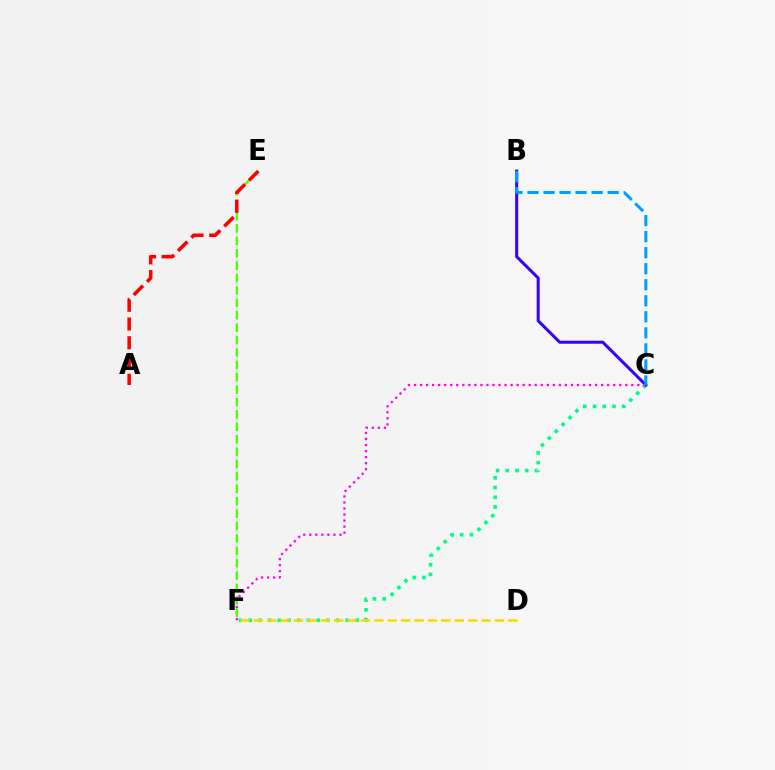{('C', 'F'): [{'color': '#00ff86', 'line_style': 'dotted', 'thickness': 2.64}, {'color': '#ff00ed', 'line_style': 'dotted', 'thickness': 1.64}], ('B', 'C'): [{'color': '#3700ff', 'line_style': 'solid', 'thickness': 2.18}, {'color': '#009eff', 'line_style': 'dashed', 'thickness': 2.18}], ('E', 'F'): [{'color': '#4fff00', 'line_style': 'dashed', 'thickness': 1.68}], ('D', 'F'): [{'color': '#ffd500', 'line_style': 'dashed', 'thickness': 1.82}], ('A', 'E'): [{'color': '#ff0000', 'line_style': 'dashed', 'thickness': 2.55}]}